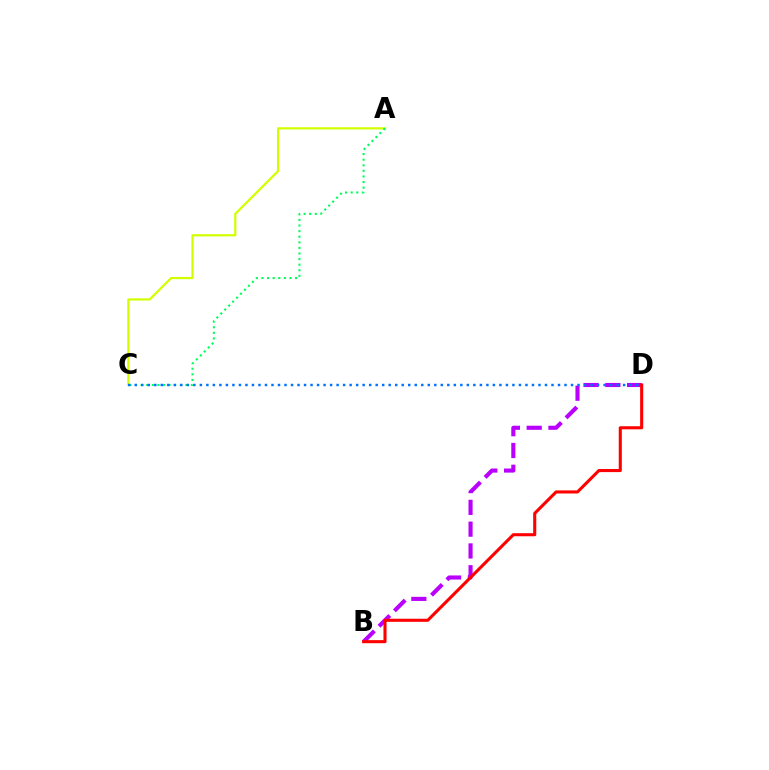{('B', 'D'): [{'color': '#b900ff', 'line_style': 'dashed', 'thickness': 2.96}, {'color': '#ff0000', 'line_style': 'solid', 'thickness': 2.22}], ('A', 'C'): [{'color': '#d1ff00', 'line_style': 'solid', 'thickness': 1.6}, {'color': '#00ff5c', 'line_style': 'dotted', 'thickness': 1.52}], ('C', 'D'): [{'color': '#0074ff', 'line_style': 'dotted', 'thickness': 1.77}]}